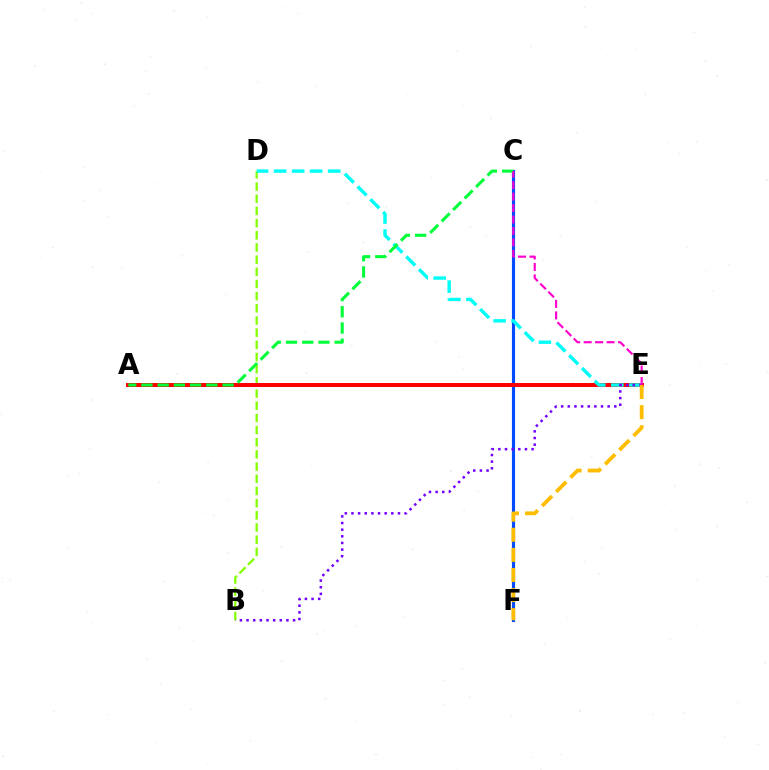{('B', 'D'): [{'color': '#84ff00', 'line_style': 'dashed', 'thickness': 1.65}], ('C', 'F'): [{'color': '#004bff', 'line_style': 'solid', 'thickness': 2.26}], ('A', 'E'): [{'color': '#ff0000', 'line_style': 'solid', 'thickness': 2.87}], ('D', 'E'): [{'color': '#00fff6', 'line_style': 'dashed', 'thickness': 2.45}], ('B', 'E'): [{'color': '#7200ff', 'line_style': 'dotted', 'thickness': 1.81}], ('A', 'C'): [{'color': '#00ff39', 'line_style': 'dashed', 'thickness': 2.2}], ('E', 'F'): [{'color': '#ffbd00', 'line_style': 'dashed', 'thickness': 2.73}], ('C', 'E'): [{'color': '#ff00cf', 'line_style': 'dashed', 'thickness': 1.56}]}